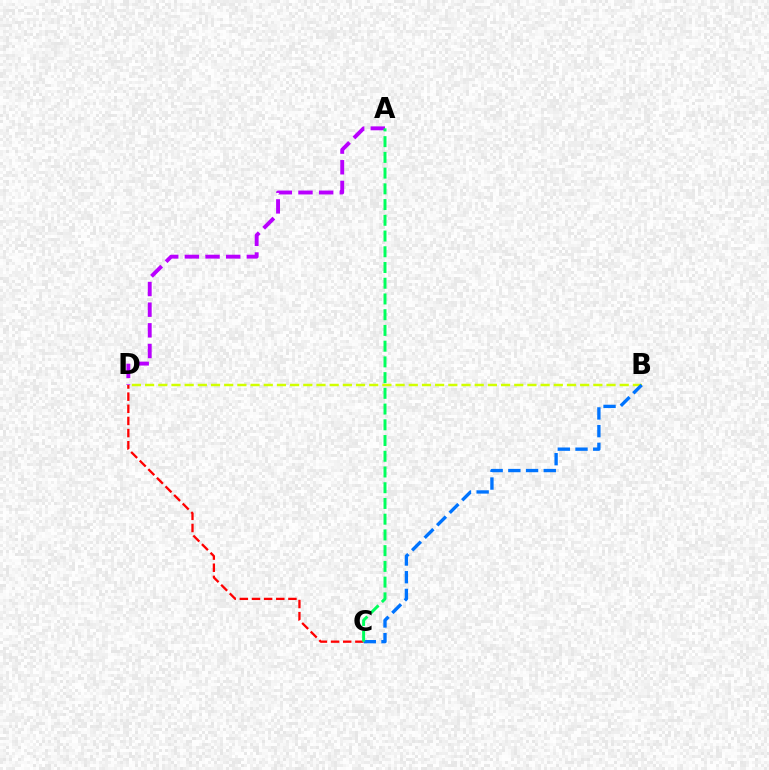{('B', 'D'): [{'color': '#d1ff00', 'line_style': 'dashed', 'thickness': 1.79}], ('C', 'D'): [{'color': '#ff0000', 'line_style': 'dashed', 'thickness': 1.65}], ('A', 'D'): [{'color': '#b900ff', 'line_style': 'dashed', 'thickness': 2.81}], ('B', 'C'): [{'color': '#0074ff', 'line_style': 'dashed', 'thickness': 2.41}], ('A', 'C'): [{'color': '#00ff5c', 'line_style': 'dashed', 'thickness': 2.14}]}